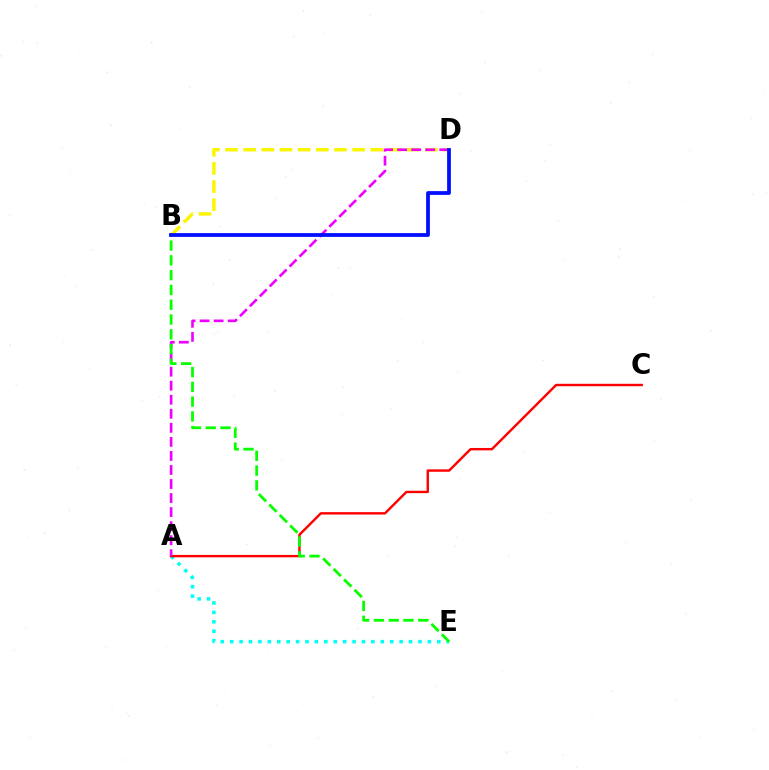{('B', 'D'): [{'color': '#fcf500', 'line_style': 'dashed', 'thickness': 2.47}, {'color': '#0010ff', 'line_style': 'solid', 'thickness': 2.71}], ('A', 'E'): [{'color': '#00fff6', 'line_style': 'dotted', 'thickness': 2.56}], ('A', 'C'): [{'color': '#ff0000', 'line_style': 'solid', 'thickness': 1.73}], ('A', 'D'): [{'color': '#ee00ff', 'line_style': 'dashed', 'thickness': 1.91}], ('B', 'E'): [{'color': '#08ff00', 'line_style': 'dashed', 'thickness': 2.01}]}